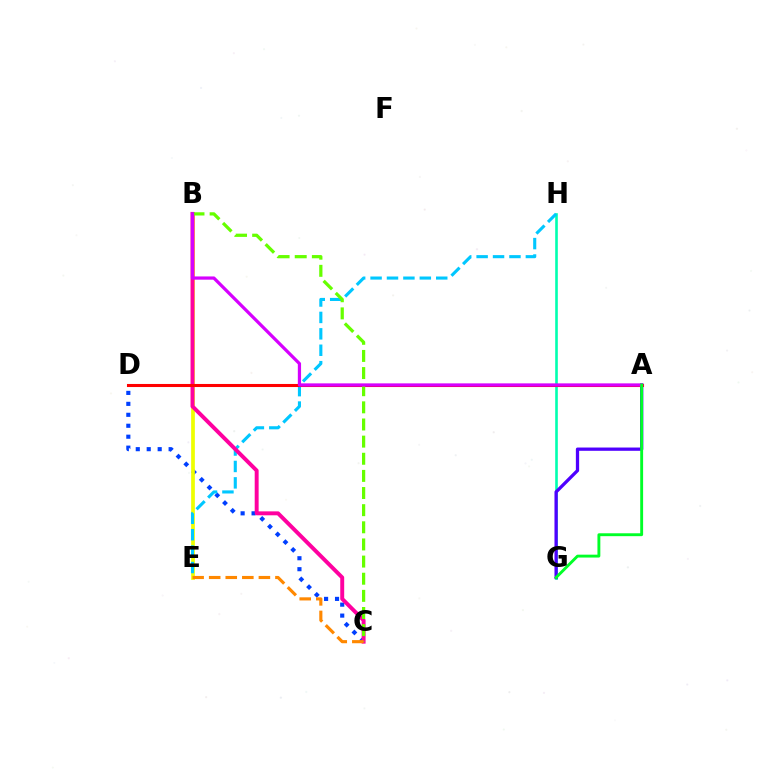{('C', 'D'): [{'color': '#003fff', 'line_style': 'dotted', 'thickness': 2.98}], ('G', 'H'): [{'color': '#00ffaf', 'line_style': 'solid', 'thickness': 1.89}], ('B', 'E'): [{'color': '#eeff00', 'line_style': 'solid', 'thickness': 2.67}], ('E', 'H'): [{'color': '#00c7ff', 'line_style': 'dashed', 'thickness': 2.23}], ('B', 'C'): [{'color': '#ff00a0', 'line_style': 'solid', 'thickness': 2.83}, {'color': '#66ff00', 'line_style': 'dashed', 'thickness': 2.33}], ('A', 'G'): [{'color': '#4f00ff', 'line_style': 'solid', 'thickness': 2.36}, {'color': '#00ff27', 'line_style': 'solid', 'thickness': 2.08}], ('A', 'D'): [{'color': '#ff0000', 'line_style': 'solid', 'thickness': 2.21}], ('A', 'B'): [{'color': '#d600ff', 'line_style': 'solid', 'thickness': 2.33}], ('C', 'E'): [{'color': '#ff8800', 'line_style': 'dashed', 'thickness': 2.25}]}